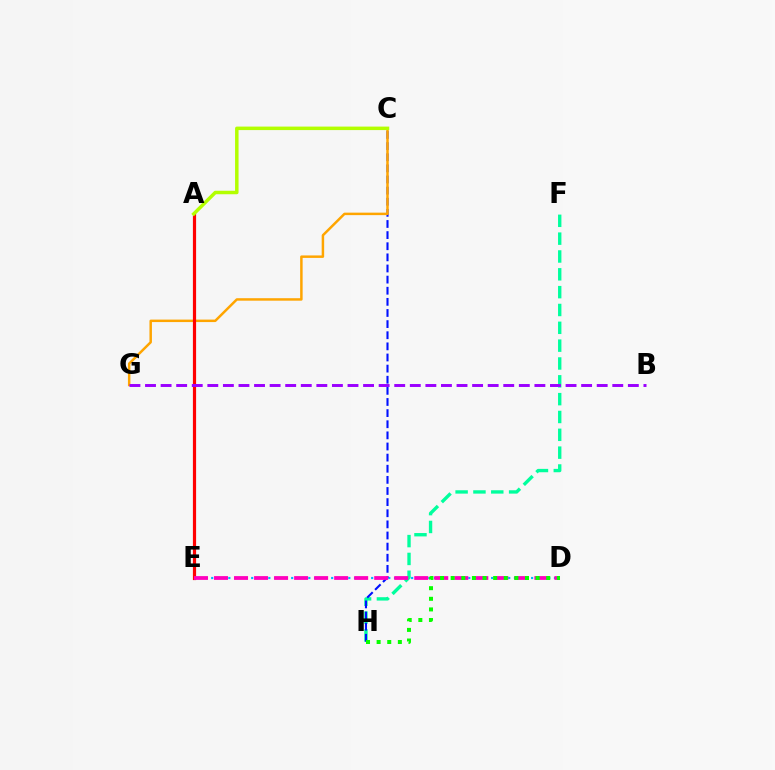{('F', 'H'): [{'color': '#00ff9d', 'line_style': 'dashed', 'thickness': 2.42}], ('D', 'E'): [{'color': '#00b5ff', 'line_style': 'dotted', 'thickness': 1.55}, {'color': '#ff00bd', 'line_style': 'dashed', 'thickness': 2.72}], ('C', 'H'): [{'color': '#0010ff', 'line_style': 'dashed', 'thickness': 1.51}], ('C', 'G'): [{'color': '#ffa500', 'line_style': 'solid', 'thickness': 1.78}], ('A', 'E'): [{'color': '#ff0000', 'line_style': 'solid', 'thickness': 2.29}], ('D', 'H'): [{'color': '#08ff00', 'line_style': 'dotted', 'thickness': 2.89}], ('B', 'G'): [{'color': '#9b00ff', 'line_style': 'dashed', 'thickness': 2.12}], ('A', 'C'): [{'color': '#b3ff00', 'line_style': 'solid', 'thickness': 2.51}]}